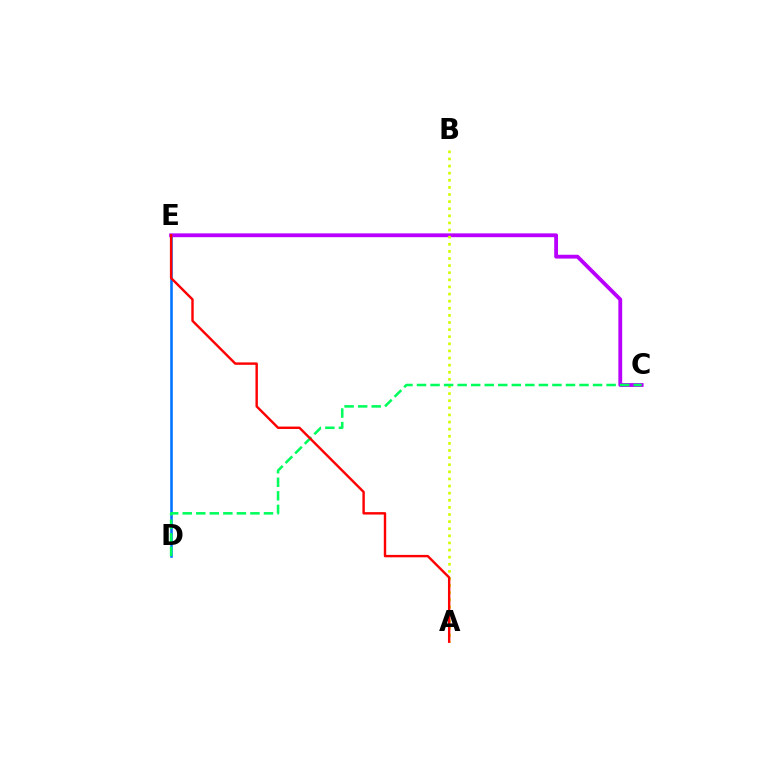{('D', 'E'): [{'color': '#0074ff', 'line_style': 'solid', 'thickness': 1.86}], ('C', 'E'): [{'color': '#b900ff', 'line_style': 'solid', 'thickness': 2.75}], ('A', 'B'): [{'color': '#d1ff00', 'line_style': 'dotted', 'thickness': 1.93}], ('C', 'D'): [{'color': '#00ff5c', 'line_style': 'dashed', 'thickness': 1.84}], ('A', 'E'): [{'color': '#ff0000', 'line_style': 'solid', 'thickness': 1.74}]}